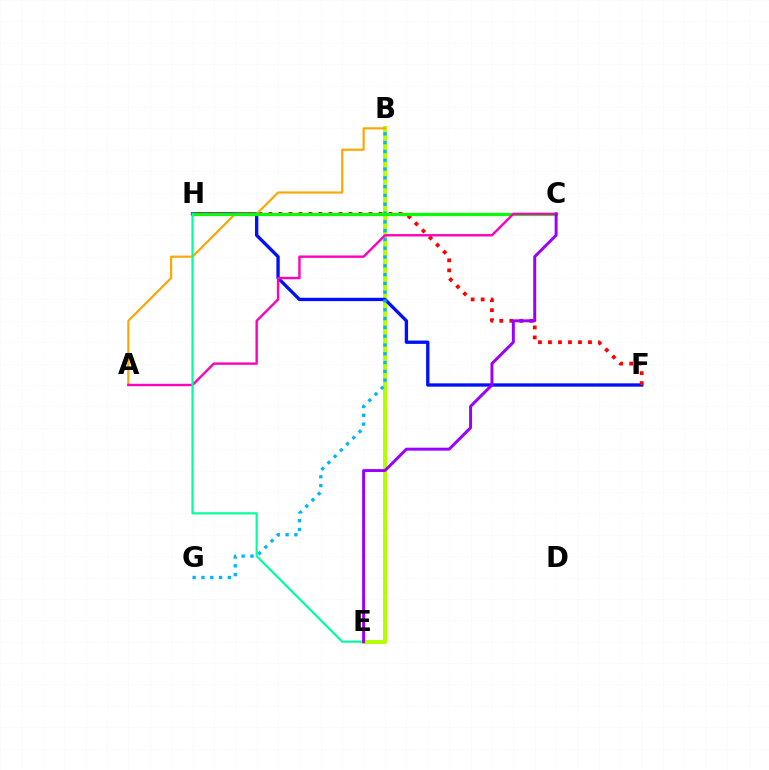{('B', 'E'): [{'color': '#b3ff00', 'line_style': 'solid', 'thickness': 2.86}], ('F', 'H'): [{'color': '#0010ff', 'line_style': 'solid', 'thickness': 2.4}, {'color': '#ff0000', 'line_style': 'dotted', 'thickness': 2.72}], ('B', 'G'): [{'color': '#00b5ff', 'line_style': 'dotted', 'thickness': 2.39}], ('A', 'B'): [{'color': '#ffa500', 'line_style': 'solid', 'thickness': 1.55}], ('C', 'H'): [{'color': '#08ff00', 'line_style': 'solid', 'thickness': 2.31}], ('A', 'C'): [{'color': '#ff00bd', 'line_style': 'solid', 'thickness': 1.73}], ('E', 'H'): [{'color': '#00ff9d', 'line_style': 'solid', 'thickness': 1.55}], ('C', 'E'): [{'color': '#9b00ff', 'line_style': 'solid', 'thickness': 2.13}]}